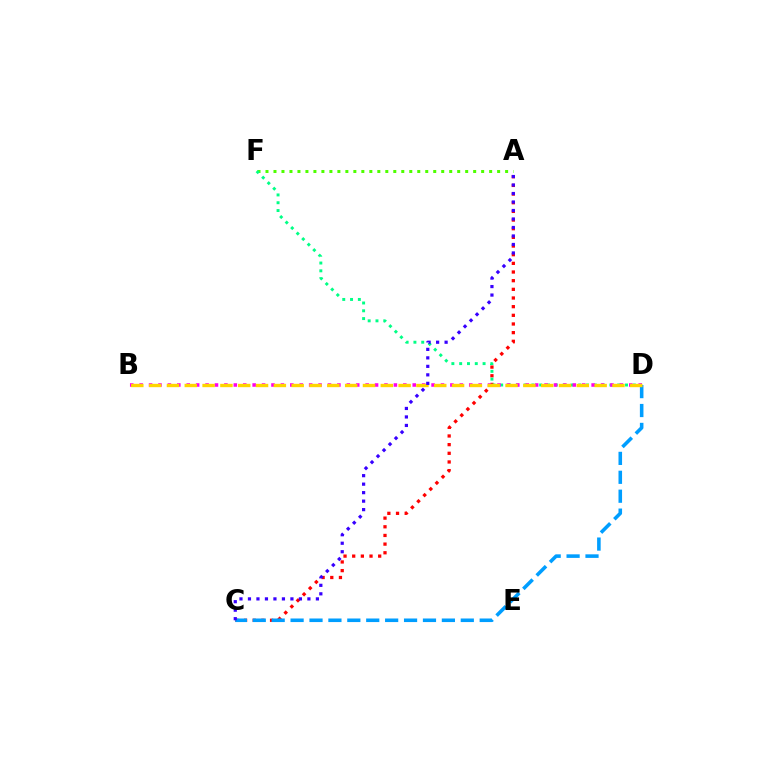{('A', 'F'): [{'color': '#4fff00', 'line_style': 'dotted', 'thickness': 2.17}], ('A', 'C'): [{'color': '#ff0000', 'line_style': 'dotted', 'thickness': 2.35}, {'color': '#3700ff', 'line_style': 'dotted', 'thickness': 2.31}], ('C', 'D'): [{'color': '#009eff', 'line_style': 'dashed', 'thickness': 2.57}], ('D', 'F'): [{'color': '#00ff86', 'line_style': 'dotted', 'thickness': 2.12}], ('B', 'D'): [{'color': '#ff00ed', 'line_style': 'dotted', 'thickness': 2.56}, {'color': '#ffd500', 'line_style': 'dashed', 'thickness': 2.42}]}